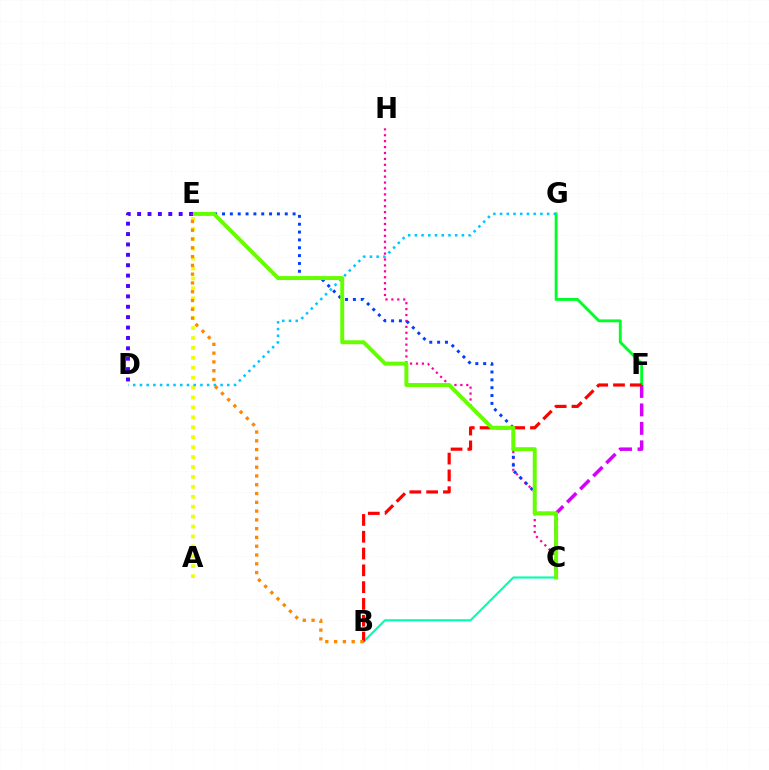{('F', 'G'): [{'color': '#00ff27', 'line_style': 'solid', 'thickness': 2.07}], ('C', 'H'): [{'color': '#ff00a0', 'line_style': 'dotted', 'thickness': 1.61}], ('B', 'C'): [{'color': '#00ffaf', 'line_style': 'solid', 'thickness': 1.52}], ('C', 'F'): [{'color': '#d600ff', 'line_style': 'dashed', 'thickness': 2.51}], ('A', 'E'): [{'color': '#eeff00', 'line_style': 'dotted', 'thickness': 2.7}], ('C', 'E'): [{'color': '#003fff', 'line_style': 'dotted', 'thickness': 2.13}, {'color': '#66ff00', 'line_style': 'solid', 'thickness': 2.84}], ('D', 'G'): [{'color': '#00c7ff', 'line_style': 'dotted', 'thickness': 1.83}], ('B', 'F'): [{'color': '#ff0000', 'line_style': 'dashed', 'thickness': 2.28}], ('D', 'E'): [{'color': '#4f00ff', 'line_style': 'dotted', 'thickness': 2.82}], ('B', 'E'): [{'color': '#ff8800', 'line_style': 'dotted', 'thickness': 2.39}]}